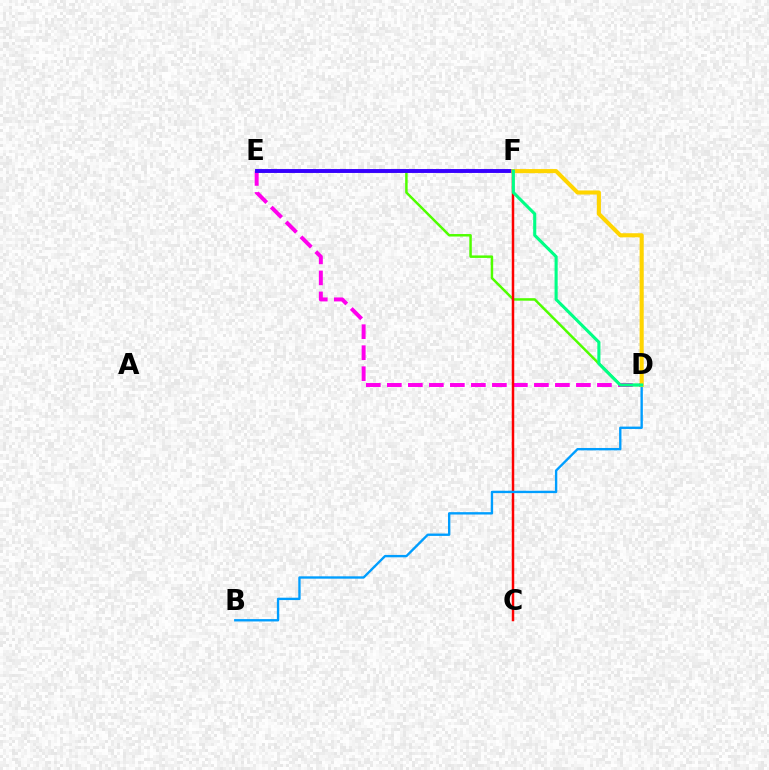{('D', 'E'): [{'color': '#4fff00', 'line_style': 'solid', 'thickness': 1.79}, {'color': '#ff00ed', 'line_style': 'dashed', 'thickness': 2.85}], ('C', 'F'): [{'color': '#ff0000', 'line_style': 'solid', 'thickness': 1.8}], ('B', 'D'): [{'color': '#009eff', 'line_style': 'solid', 'thickness': 1.7}], ('E', 'F'): [{'color': '#3700ff', 'line_style': 'solid', 'thickness': 2.81}], ('D', 'F'): [{'color': '#ffd500', 'line_style': 'solid', 'thickness': 2.94}, {'color': '#00ff86', 'line_style': 'solid', 'thickness': 2.23}]}